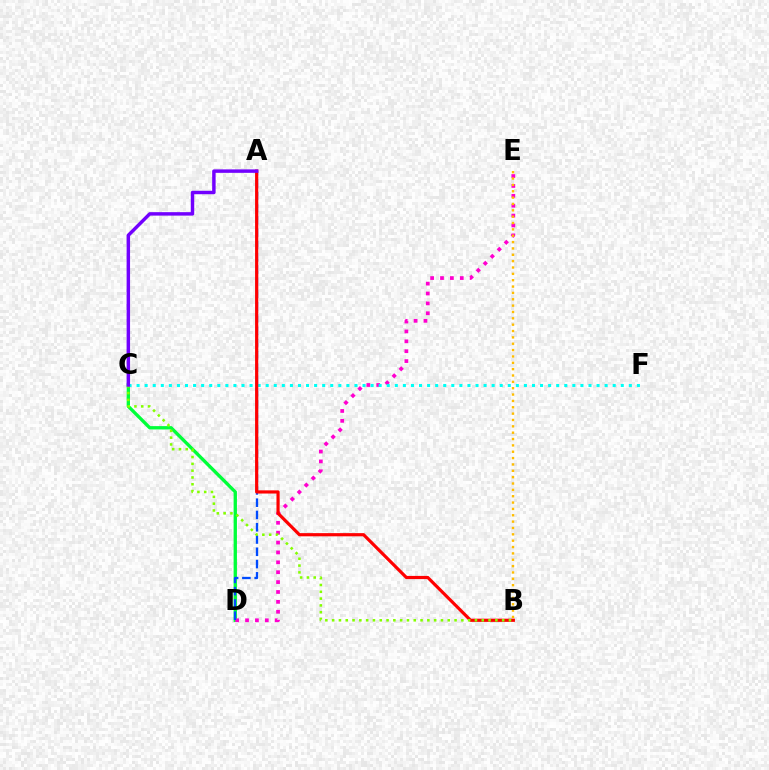{('C', 'D'): [{'color': '#00ff39', 'line_style': 'solid', 'thickness': 2.4}], ('D', 'E'): [{'color': '#ff00cf', 'line_style': 'dotted', 'thickness': 2.69}], ('A', 'D'): [{'color': '#004bff', 'line_style': 'dashed', 'thickness': 1.67}], ('C', 'F'): [{'color': '#00fff6', 'line_style': 'dotted', 'thickness': 2.19}], ('A', 'B'): [{'color': '#ff0000', 'line_style': 'solid', 'thickness': 2.29}], ('B', 'C'): [{'color': '#84ff00', 'line_style': 'dotted', 'thickness': 1.85}], ('A', 'C'): [{'color': '#7200ff', 'line_style': 'solid', 'thickness': 2.48}], ('B', 'E'): [{'color': '#ffbd00', 'line_style': 'dotted', 'thickness': 1.73}]}